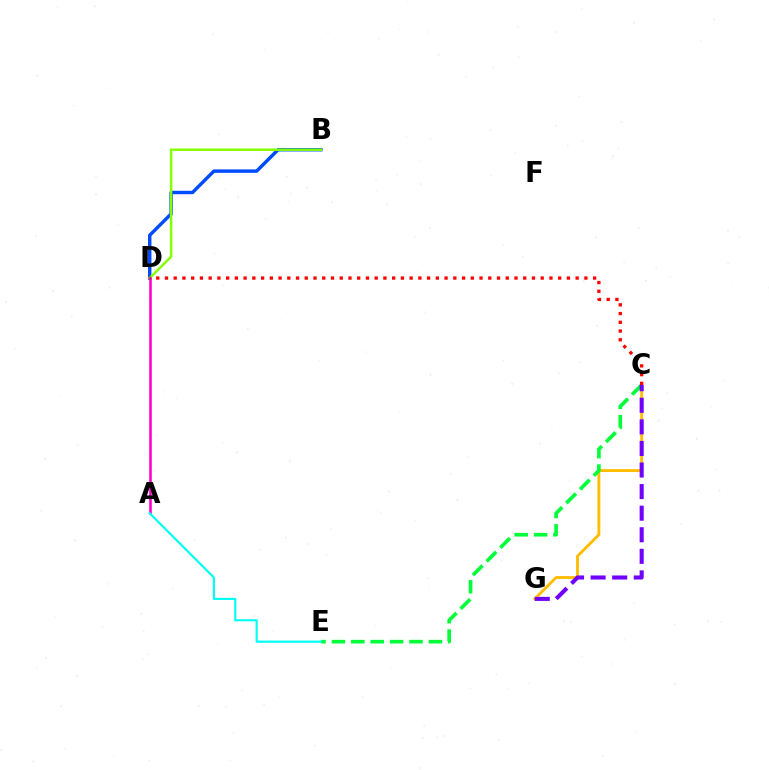{('C', 'G'): [{'color': '#ffbd00', 'line_style': 'solid', 'thickness': 2.06}, {'color': '#7200ff', 'line_style': 'dashed', 'thickness': 2.93}], ('C', 'E'): [{'color': '#00ff39', 'line_style': 'dashed', 'thickness': 2.63}], ('B', 'D'): [{'color': '#004bff', 'line_style': 'solid', 'thickness': 2.47}, {'color': '#84ff00', 'line_style': 'solid', 'thickness': 1.78}], ('A', 'D'): [{'color': '#ff00cf', 'line_style': 'solid', 'thickness': 1.86}], ('A', 'E'): [{'color': '#00fff6', 'line_style': 'solid', 'thickness': 1.56}], ('C', 'D'): [{'color': '#ff0000', 'line_style': 'dotted', 'thickness': 2.37}]}